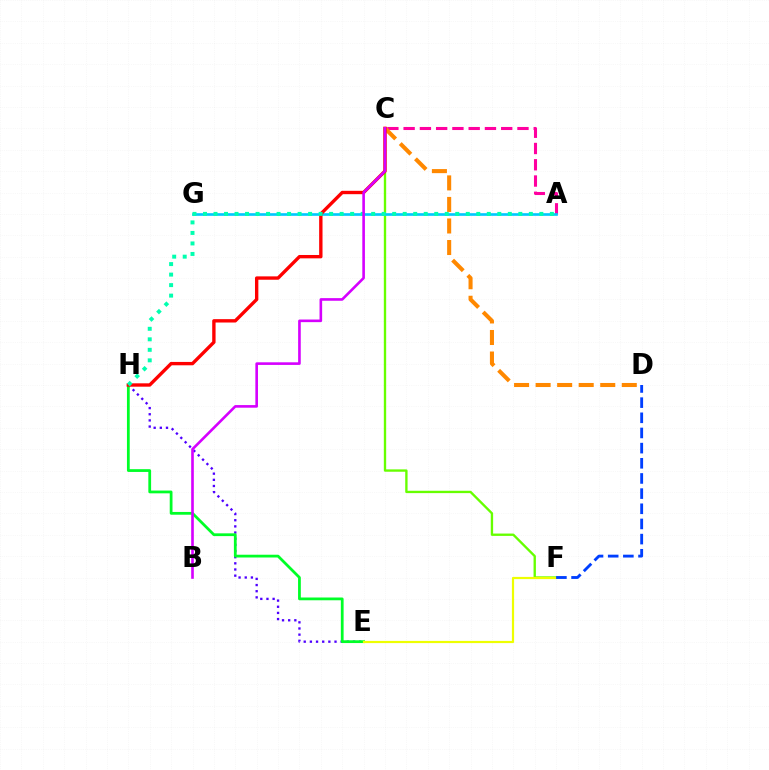{('A', 'C'): [{'color': '#ff00a0', 'line_style': 'dashed', 'thickness': 2.21}], ('C', 'F'): [{'color': '#66ff00', 'line_style': 'solid', 'thickness': 1.69}], ('E', 'H'): [{'color': '#4f00ff', 'line_style': 'dotted', 'thickness': 1.67}, {'color': '#00ff27', 'line_style': 'solid', 'thickness': 1.99}], ('A', 'G'): [{'color': '#00c7ff', 'line_style': 'solid', 'thickness': 1.91}], ('C', 'D'): [{'color': '#ff8800', 'line_style': 'dashed', 'thickness': 2.93}], ('C', 'H'): [{'color': '#ff0000', 'line_style': 'solid', 'thickness': 2.42}], ('A', 'H'): [{'color': '#00ffaf', 'line_style': 'dotted', 'thickness': 2.86}], ('E', 'F'): [{'color': '#eeff00', 'line_style': 'solid', 'thickness': 1.59}], ('B', 'C'): [{'color': '#d600ff', 'line_style': 'solid', 'thickness': 1.89}], ('D', 'F'): [{'color': '#003fff', 'line_style': 'dashed', 'thickness': 2.06}]}